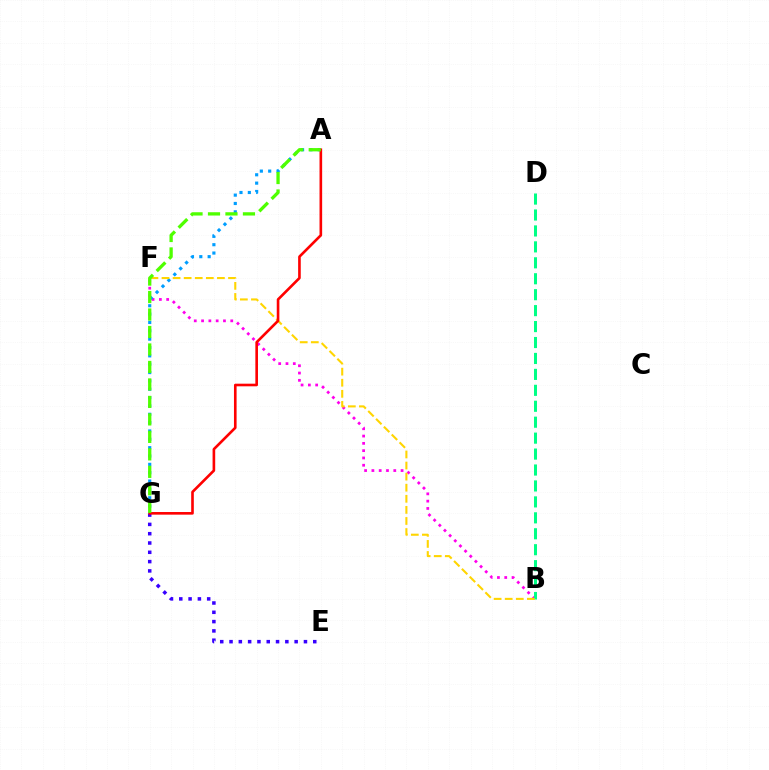{('E', 'G'): [{'color': '#3700ff', 'line_style': 'dotted', 'thickness': 2.53}], ('B', 'F'): [{'color': '#ff00ed', 'line_style': 'dotted', 'thickness': 1.98}, {'color': '#ffd500', 'line_style': 'dashed', 'thickness': 1.51}], ('A', 'G'): [{'color': '#009eff', 'line_style': 'dotted', 'thickness': 2.27}, {'color': '#ff0000', 'line_style': 'solid', 'thickness': 1.89}, {'color': '#4fff00', 'line_style': 'dashed', 'thickness': 2.37}], ('B', 'D'): [{'color': '#00ff86', 'line_style': 'dashed', 'thickness': 2.17}]}